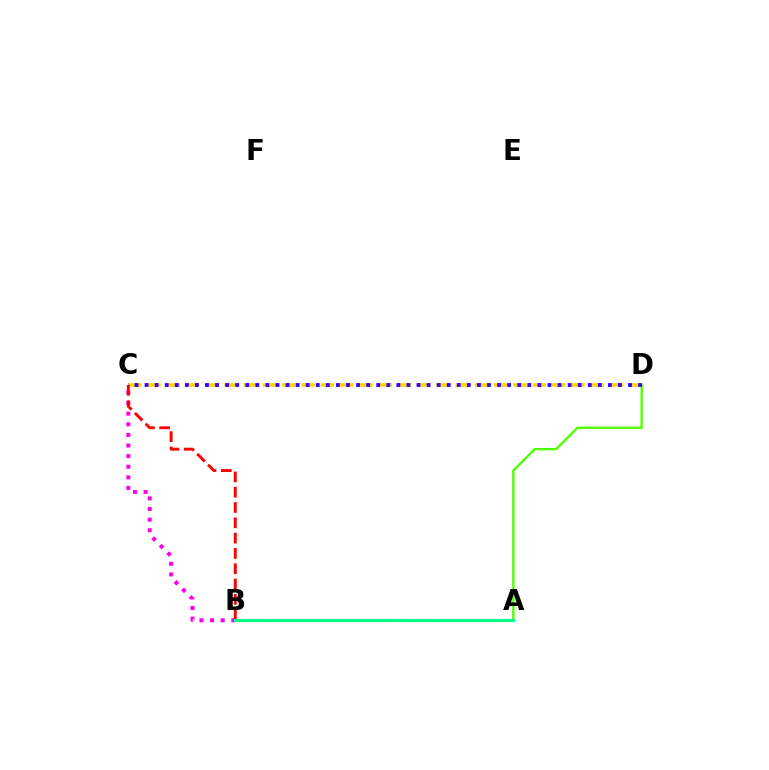{('B', 'C'): [{'color': '#ff00ed', 'line_style': 'dotted', 'thickness': 2.88}, {'color': '#ff0000', 'line_style': 'dashed', 'thickness': 2.08}], ('A', 'B'): [{'color': '#009eff', 'line_style': 'dashed', 'thickness': 1.52}, {'color': '#00ff86', 'line_style': 'solid', 'thickness': 2.21}], ('A', 'D'): [{'color': '#4fff00', 'line_style': 'solid', 'thickness': 1.68}], ('C', 'D'): [{'color': '#ffd500', 'line_style': 'dashed', 'thickness': 2.62}, {'color': '#3700ff', 'line_style': 'dotted', 'thickness': 2.74}]}